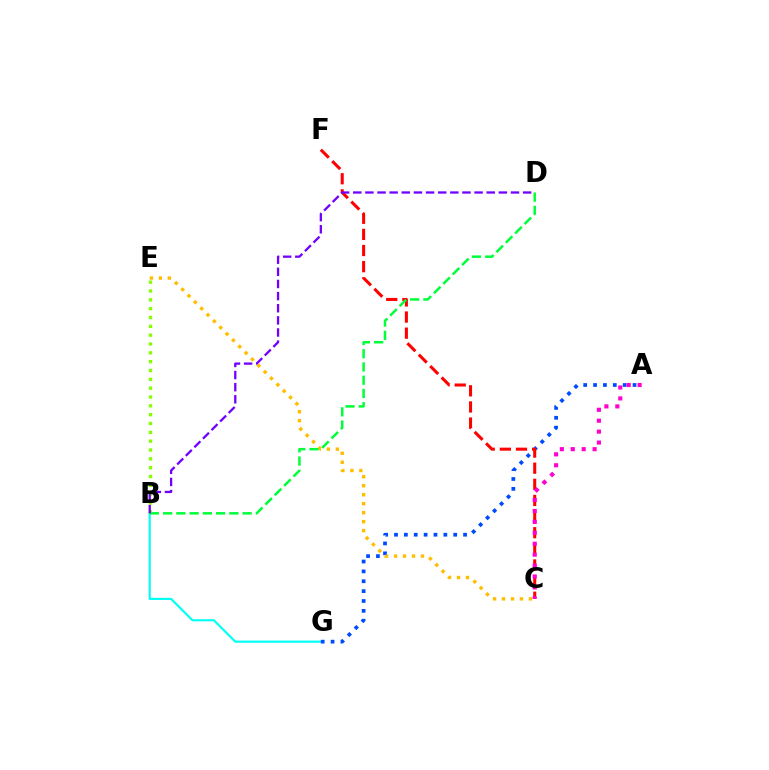{('B', 'G'): [{'color': '#00fff6', 'line_style': 'solid', 'thickness': 1.54}], ('A', 'G'): [{'color': '#004bff', 'line_style': 'dotted', 'thickness': 2.68}], ('C', 'F'): [{'color': '#ff0000', 'line_style': 'dashed', 'thickness': 2.19}], ('A', 'C'): [{'color': '#ff00cf', 'line_style': 'dotted', 'thickness': 2.97}], ('C', 'E'): [{'color': '#ffbd00', 'line_style': 'dotted', 'thickness': 2.44}], ('B', 'E'): [{'color': '#84ff00', 'line_style': 'dotted', 'thickness': 2.4}], ('B', 'D'): [{'color': '#00ff39', 'line_style': 'dashed', 'thickness': 1.8}, {'color': '#7200ff', 'line_style': 'dashed', 'thickness': 1.65}]}